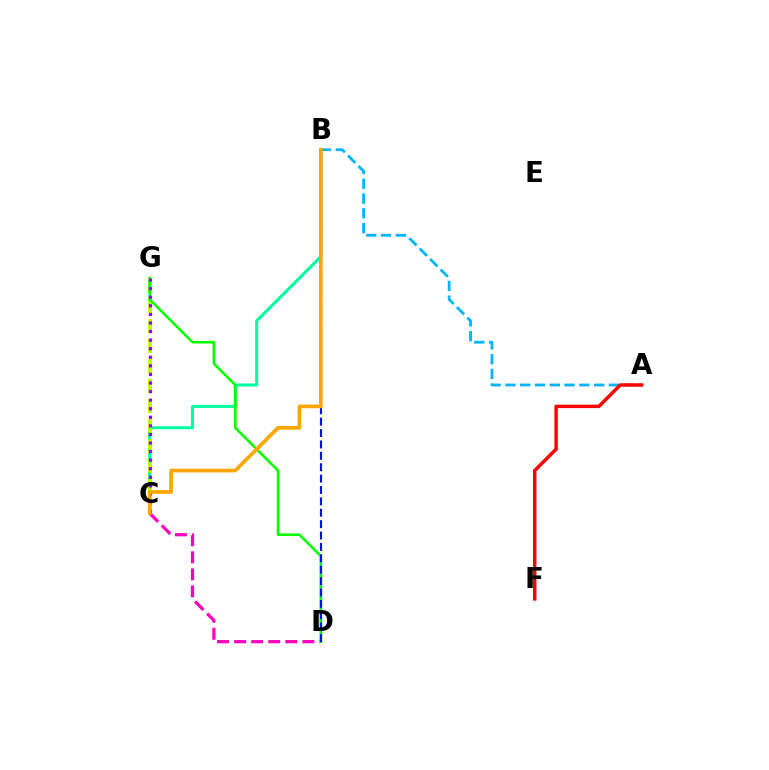{('B', 'C'): [{'color': '#00ff9d', 'line_style': 'solid', 'thickness': 2.16}, {'color': '#ffa500', 'line_style': 'solid', 'thickness': 2.66}], ('C', 'D'): [{'color': '#ff00bd', 'line_style': 'dashed', 'thickness': 2.32}], ('A', 'B'): [{'color': '#00b5ff', 'line_style': 'dashed', 'thickness': 2.01}], ('C', 'G'): [{'color': '#b3ff00', 'line_style': 'dashed', 'thickness': 2.72}, {'color': '#9b00ff', 'line_style': 'dotted', 'thickness': 2.33}], ('D', 'G'): [{'color': '#08ff00', 'line_style': 'solid', 'thickness': 1.88}], ('B', 'D'): [{'color': '#0010ff', 'line_style': 'dashed', 'thickness': 1.55}], ('A', 'F'): [{'color': '#ff0000', 'line_style': 'solid', 'thickness': 2.48}]}